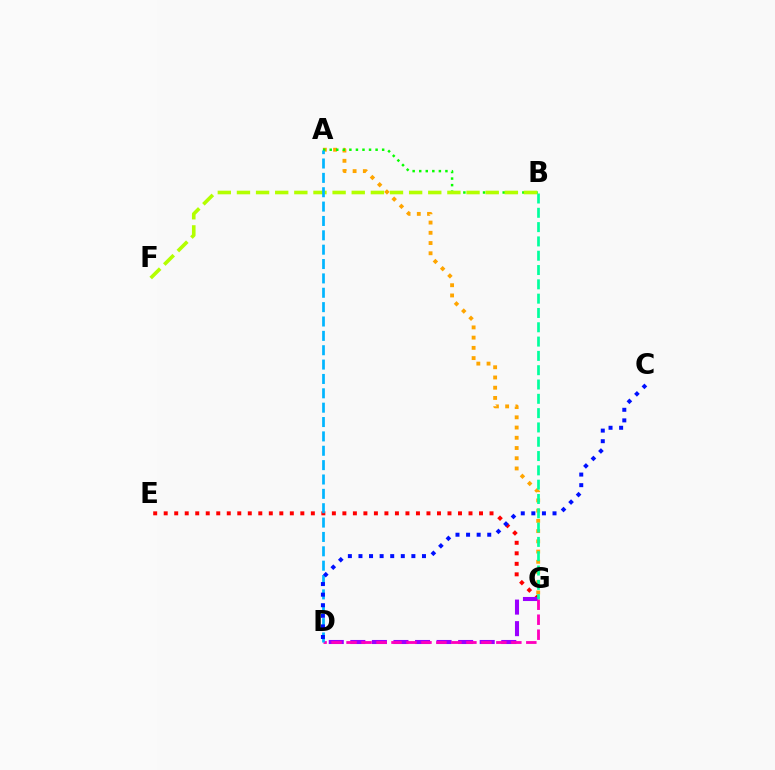{('E', 'G'): [{'color': '#ff0000', 'line_style': 'dotted', 'thickness': 2.86}], ('A', 'G'): [{'color': '#ffa500', 'line_style': 'dotted', 'thickness': 2.78}], ('D', 'G'): [{'color': '#9b00ff', 'line_style': 'dashed', 'thickness': 2.93}, {'color': '#ff00bd', 'line_style': 'dashed', 'thickness': 2.04}], ('B', 'G'): [{'color': '#00ff9d', 'line_style': 'dashed', 'thickness': 1.94}], ('A', 'B'): [{'color': '#08ff00', 'line_style': 'dotted', 'thickness': 1.78}], ('B', 'F'): [{'color': '#b3ff00', 'line_style': 'dashed', 'thickness': 2.6}], ('A', 'D'): [{'color': '#00b5ff', 'line_style': 'dashed', 'thickness': 1.95}], ('C', 'D'): [{'color': '#0010ff', 'line_style': 'dotted', 'thickness': 2.88}]}